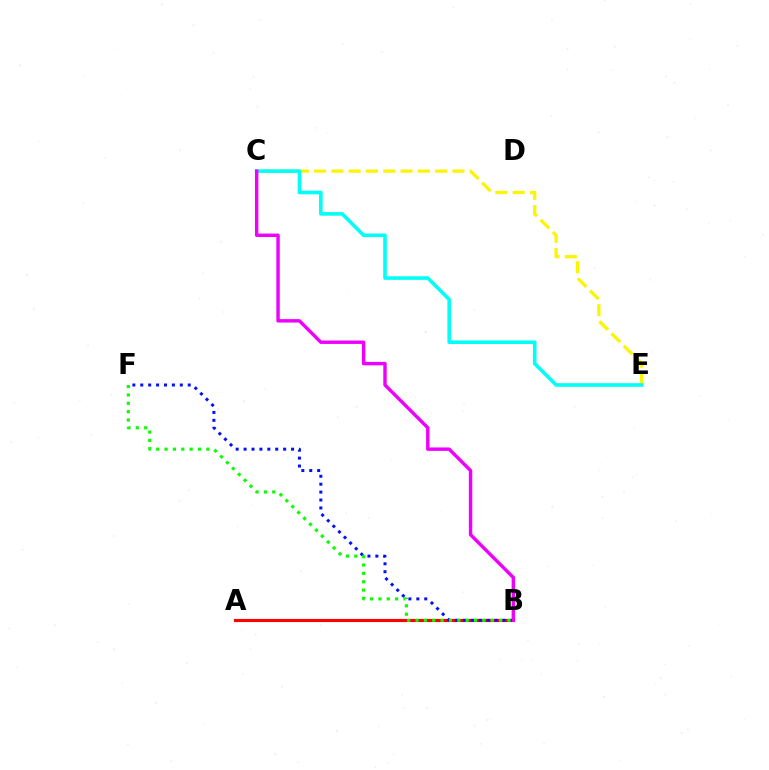{('C', 'E'): [{'color': '#fcf500', 'line_style': 'dashed', 'thickness': 2.35}, {'color': '#00fff6', 'line_style': 'solid', 'thickness': 2.59}], ('A', 'B'): [{'color': '#ff0000', 'line_style': 'solid', 'thickness': 2.24}], ('B', 'F'): [{'color': '#0010ff', 'line_style': 'dotted', 'thickness': 2.15}, {'color': '#08ff00', 'line_style': 'dotted', 'thickness': 2.27}], ('B', 'C'): [{'color': '#ee00ff', 'line_style': 'solid', 'thickness': 2.46}]}